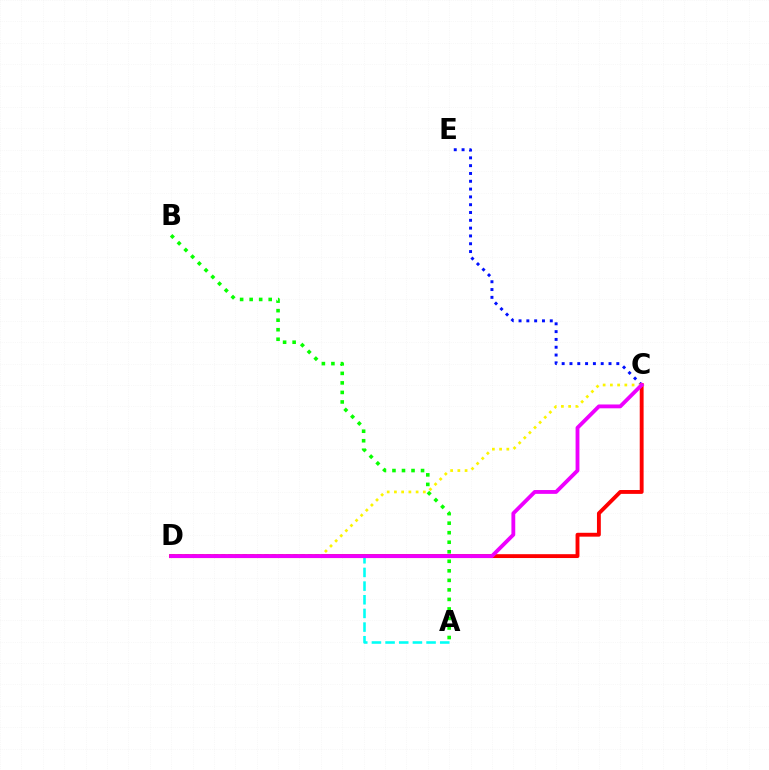{('C', 'E'): [{'color': '#0010ff', 'line_style': 'dotted', 'thickness': 2.12}], ('A', 'D'): [{'color': '#00fff6', 'line_style': 'dashed', 'thickness': 1.86}], ('C', 'D'): [{'color': '#ff0000', 'line_style': 'solid', 'thickness': 2.78}, {'color': '#fcf500', 'line_style': 'dotted', 'thickness': 1.96}, {'color': '#ee00ff', 'line_style': 'solid', 'thickness': 2.76}], ('A', 'B'): [{'color': '#08ff00', 'line_style': 'dotted', 'thickness': 2.59}]}